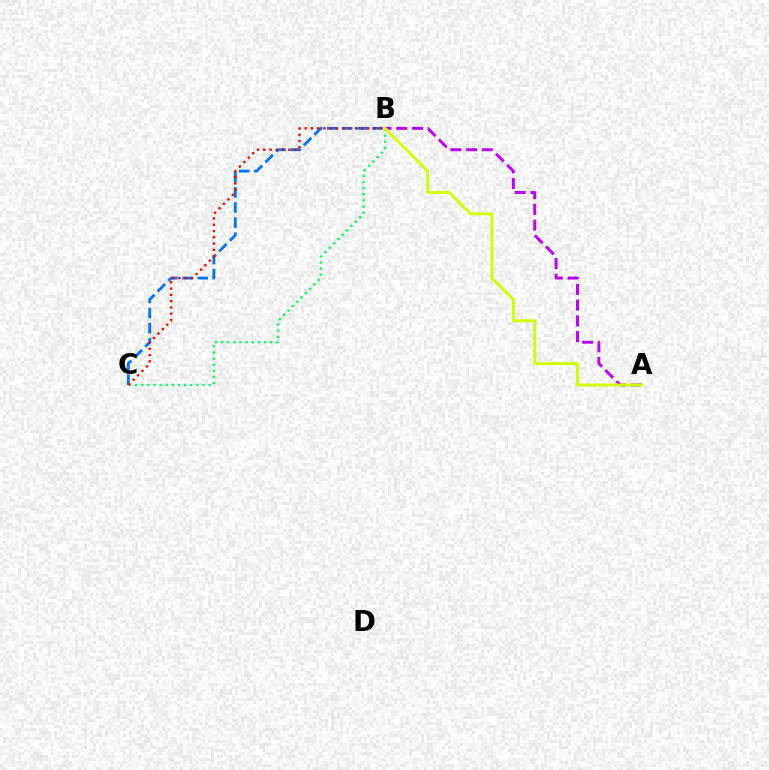{('A', 'B'): [{'color': '#b900ff', 'line_style': 'dashed', 'thickness': 2.14}, {'color': '#d1ff00', 'line_style': 'solid', 'thickness': 2.1}], ('B', 'C'): [{'color': '#0074ff', 'line_style': 'dashed', 'thickness': 2.05}, {'color': '#00ff5c', 'line_style': 'dotted', 'thickness': 1.67}, {'color': '#ff0000', 'line_style': 'dotted', 'thickness': 1.7}]}